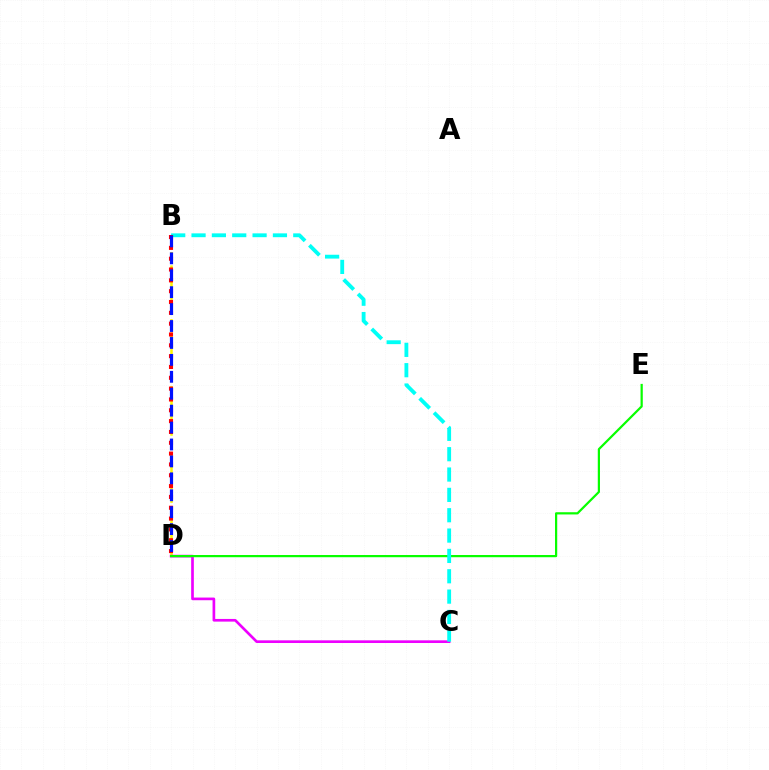{('B', 'D'): [{'color': '#fcf500', 'line_style': 'dashed', 'thickness': 1.82}, {'color': '#ff0000', 'line_style': 'dotted', 'thickness': 2.94}, {'color': '#0010ff', 'line_style': 'dashed', 'thickness': 2.3}], ('C', 'D'): [{'color': '#ee00ff', 'line_style': 'solid', 'thickness': 1.92}], ('D', 'E'): [{'color': '#08ff00', 'line_style': 'solid', 'thickness': 1.6}], ('B', 'C'): [{'color': '#00fff6', 'line_style': 'dashed', 'thickness': 2.76}]}